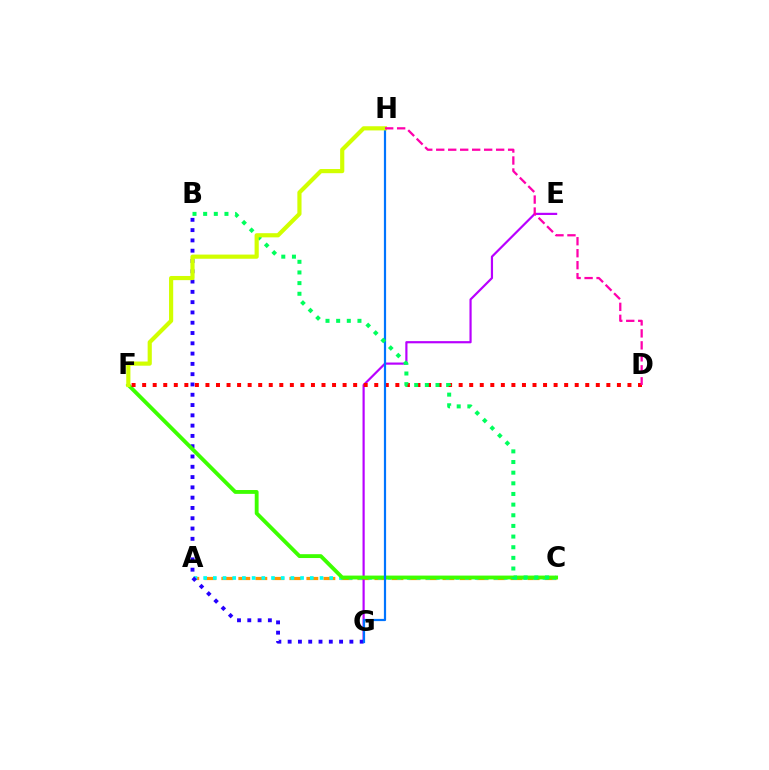{('A', 'C'): [{'color': '#ff9400', 'line_style': 'dashed', 'thickness': 2.31}, {'color': '#00fff6', 'line_style': 'dotted', 'thickness': 2.63}], ('E', 'G'): [{'color': '#b900ff', 'line_style': 'solid', 'thickness': 1.57}], ('B', 'G'): [{'color': '#2500ff', 'line_style': 'dotted', 'thickness': 2.8}], ('C', 'F'): [{'color': '#3dff00', 'line_style': 'solid', 'thickness': 2.77}], ('D', 'F'): [{'color': '#ff0000', 'line_style': 'dotted', 'thickness': 2.87}], ('G', 'H'): [{'color': '#0074ff', 'line_style': 'solid', 'thickness': 1.59}], ('B', 'C'): [{'color': '#00ff5c', 'line_style': 'dotted', 'thickness': 2.89}], ('F', 'H'): [{'color': '#d1ff00', 'line_style': 'solid', 'thickness': 3.0}], ('D', 'H'): [{'color': '#ff00ac', 'line_style': 'dashed', 'thickness': 1.63}]}